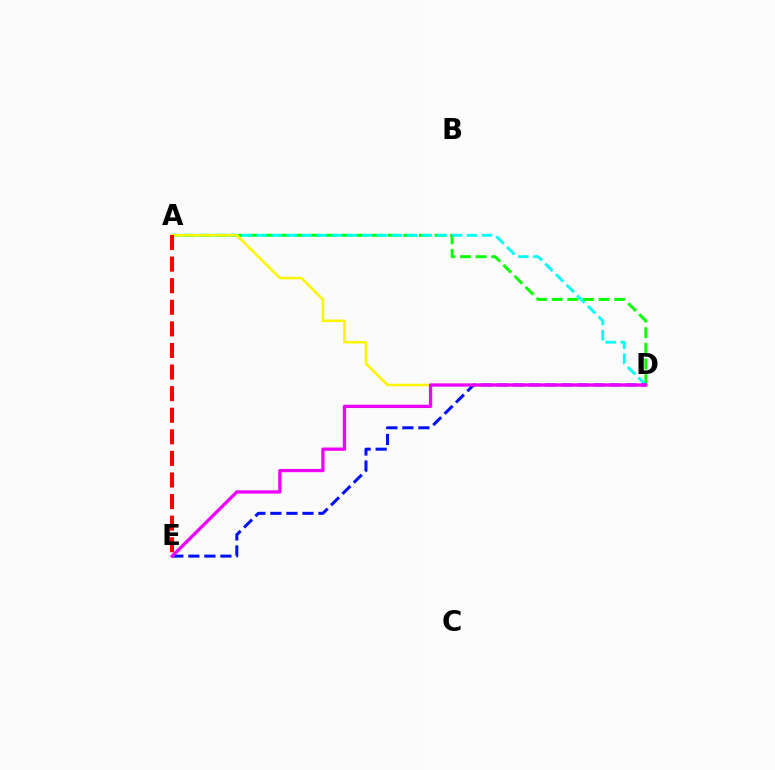{('A', 'D'): [{'color': '#08ff00', 'line_style': 'dashed', 'thickness': 2.12}, {'color': '#00fff6', 'line_style': 'dashed', 'thickness': 2.04}, {'color': '#fcf500', 'line_style': 'solid', 'thickness': 1.86}], ('D', 'E'): [{'color': '#0010ff', 'line_style': 'dashed', 'thickness': 2.18}, {'color': '#ee00ff', 'line_style': 'solid', 'thickness': 2.38}], ('A', 'E'): [{'color': '#ff0000', 'line_style': 'dashed', 'thickness': 2.93}]}